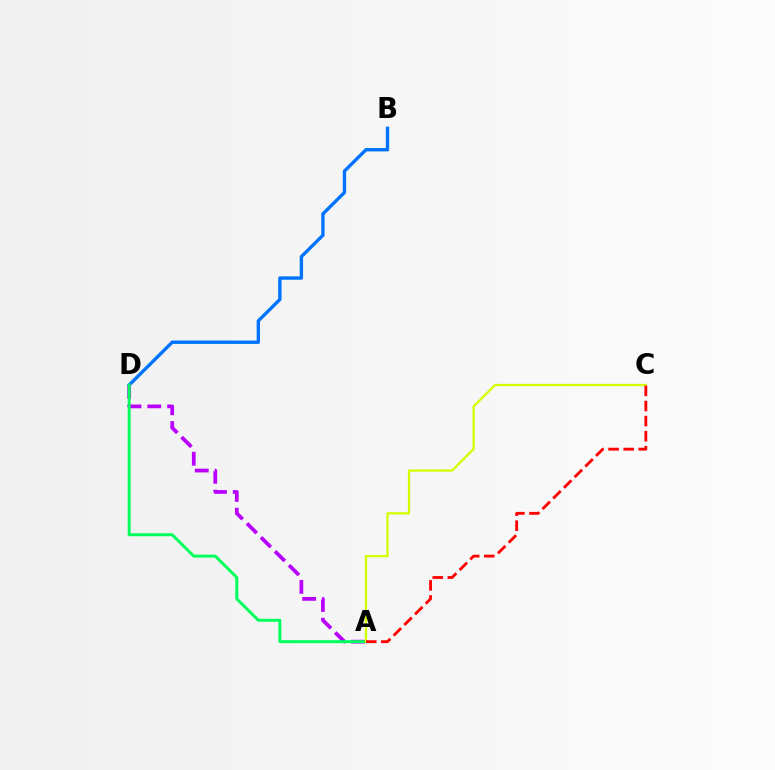{('B', 'D'): [{'color': '#0074ff', 'line_style': 'solid', 'thickness': 2.43}], ('A', 'D'): [{'color': '#b900ff', 'line_style': 'dashed', 'thickness': 2.69}, {'color': '#00ff5c', 'line_style': 'solid', 'thickness': 2.14}], ('A', 'C'): [{'color': '#d1ff00', 'line_style': 'solid', 'thickness': 1.63}, {'color': '#ff0000', 'line_style': 'dashed', 'thickness': 2.05}]}